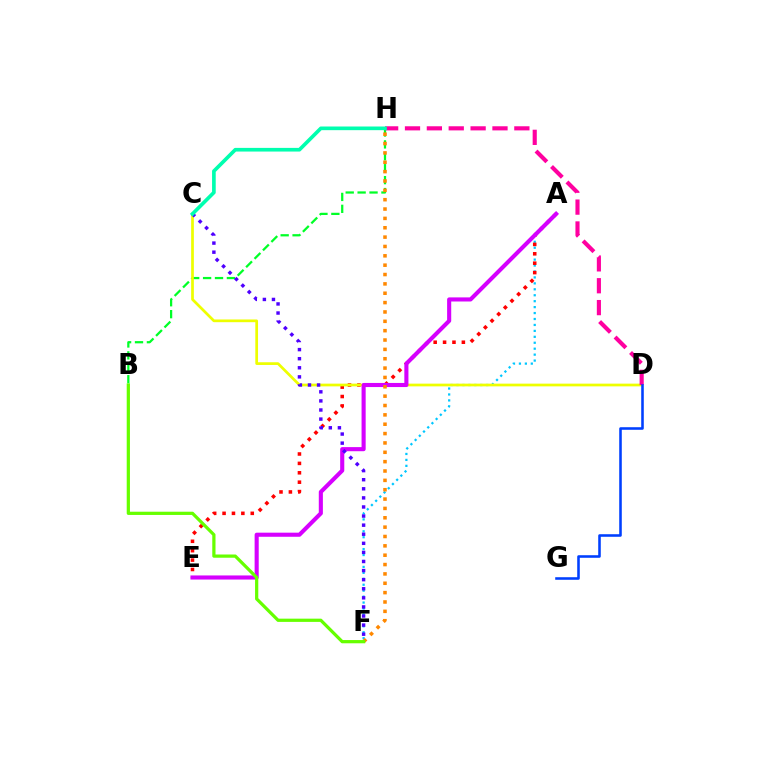{('A', 'F'): [{'color': '#00c7ff', 'line_style': 'dotted', 'thickness': 1.61}], ('A', 'E'): [{'color': '#ff0000', 'line_style': 'dotted', 'thickness': 2.55}, {'color': '#d600ff', 'line_style': 'solid', 'thickness': 2.95}], ('B', 'H'): [{'color': '#00ff27', 'line_style': 'dashed', 'thickness': 1.62}], ('C', 'D'): [{'color': '#eeff00', 'line_style': 'solid', 'thickness': 1.96}], ('C', 'F'): [{'color': '#4f00ff', 'line_style': 'dotted', 'thickness': 2.47}], ('F', 'H'): [{'color': '#ff8800', 'line_style': 'dotted', 'thickness': 2.54}], ('D', 'H'): [{'color': '#ff00a0', 'line_style': 'dashed', 'thickness': 2.97}], ('D', 'G'): [{'color': '#003fff', 'line_style': 'solid', 'thickness': 1.85}], ('C', 'H'): [{'color': '#00ffaf', 'line_style': 'solid', 'thickness': 2.64}], ('B', 'F'): [{'color': '#66ff00', 'line_style': 'solid', 'thickness': 2.33}]}